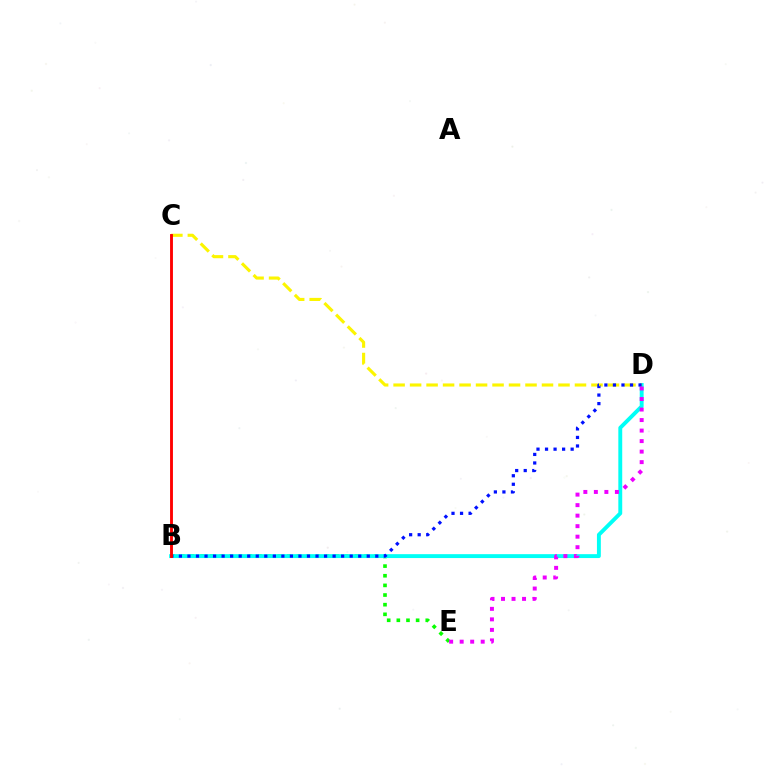{('B', 'E'): [{'color': '#08ff00', 'line_style': 'dotted', 'thickness': 2.62}], ('B', 'D'): [{'color': '#00fff6', 'line_style': 'solid', 'thickness': 2.8}, {'color': '#0010ff', 'line_style': 'dotted', 'thickness': 2.32}], ('C', 'D'): [{'color': '#fcf500', 'line_style': 'dashed', 'thickness': 2.24}], ('B', 'C'): [{'color': '#ff0000', 'line_style': 'solid', 'thickness': 2.07}], ('D', 'E'): [{'color': '#ee00ff', 'line_style': 'dotted', 'thickness': 2.86}]}